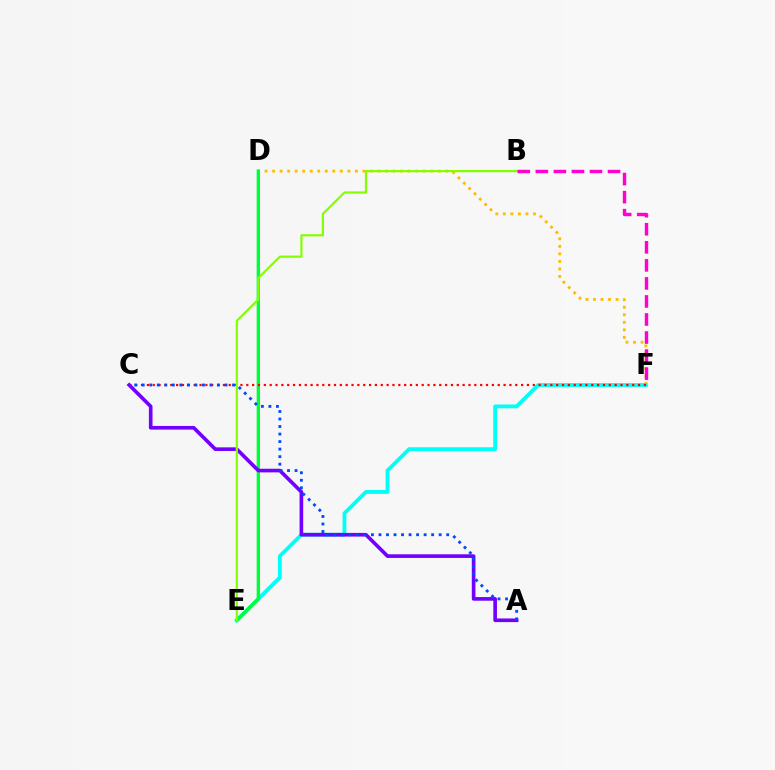{('D', 'F'): [{'color': '#ffbd00', 'line_style': 'dotted', 'thickness': 2.05}], ('E', 'F'): [{'color': '#00fff6', 'line_style': 'solid', 'thickness': 2.74}], ('D', 'E'): [{'color': '#00ff39', 'line_style': 'solid', 'thickness': 2.43}], ('C', 'F'): [{'color': '#ff0000', 'line_style': 'dotted', 'thickness': 1.59}], ('A', 'C'): [{'color': '#7200ff', 'line_style': 'solid', 'thickness': 2.62}, {'color': '#004bff', 'line_style': 'dotted', 'thickness': 2.05}], ('B', 'E'): [{'color': '#84ff00', 'line_style': 'solid', 'thickness': 1.58}], ('B', 'F'): [{'color': '#ff00cf', 'line_style': 'dashed', 'thickness': 2.45}]}